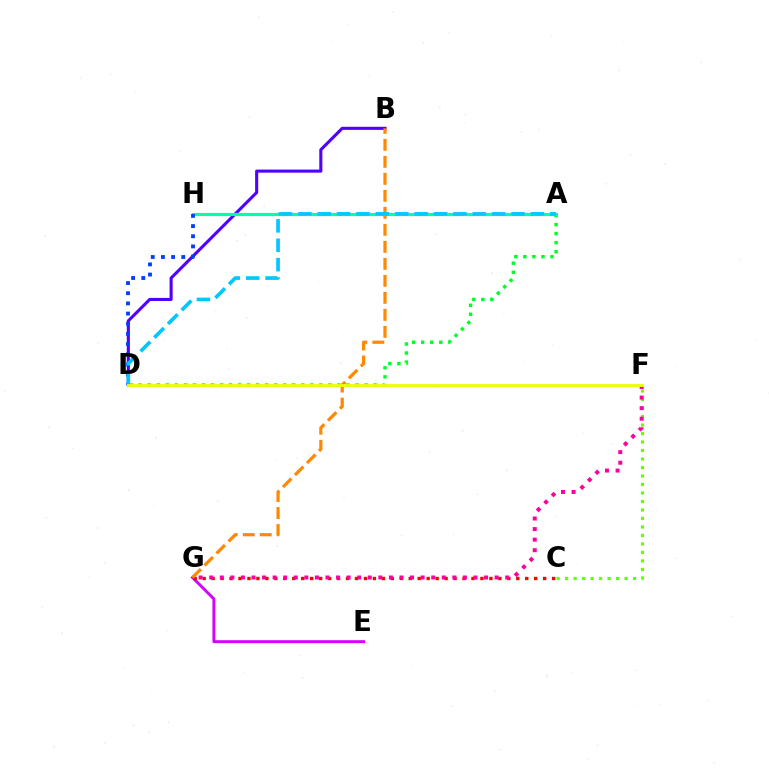{('C', 'F'): [{'color': '#66ff00', 'line_style': 'dotted', 'thickness': 2.31}], ('E', 'G'): [{'color': '#d600ff', 'line_style': 'solid', 'thickness': 2.11}], ('C', 'G'): [{'color': '#ff0000', 'line_style': 'dotted', 'thickness': 2.43}], ('B', 'D'): [{'color': '#4f00ff', 'line_style': 'solid', 'thickness': 2.22}], ('A', 'D'): [{'color': '#00ff27', 'line_style': 'dotted', 'thickness': 2.46}, {'color': '#00c7ff', 'line_style': 'dashed', 'thickness': 2.63}], ('A', 'H'): [{'color': '#00ffaf', 'line_style': 'solid', 'thickness': 2.28}], ('F', 'G'): [{'color': '#ff00a0', 'line_style': 'dotted', 'thickness': 2.87}], ('B', 'G'): [{'color': '#ff8800', 'line_style': 'dashed', 'thickness': 2.31}], ('D', 'H'): [{'color': '#003fff', 'line_style': 'dotted', 'thickness': 2.76}], ('D', 'F'): [{'color': '#eeff00', 'line_style': 'solid', 'thickness': 2.03}]}